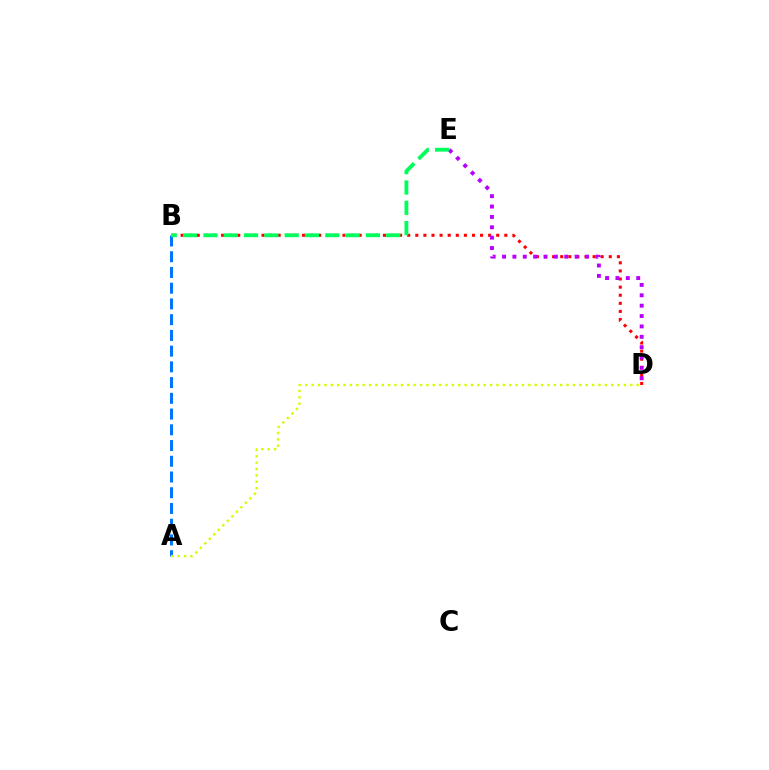{('B', 'D'): [{'color': '#ff0000', 'line_style': 'dotted', 'thickness': 2.2}], ('D', 'E'): [{'color': '#b900ff', 'line_style': 'dotted', 'thickness': 2.82}], ('A', 'B'): [{'color': '#0074ff', 'line_style': 'dashed', 'thickness': 2.14}], ('B', 'E'): [{'color': '#00ff5c', 'line_style': 'dashed', 'thickness': 2.76}], ('A', 'D'): [{'color': '#d1ff00', 'line_style': 'dotted', 'thickness': 1.73}]}